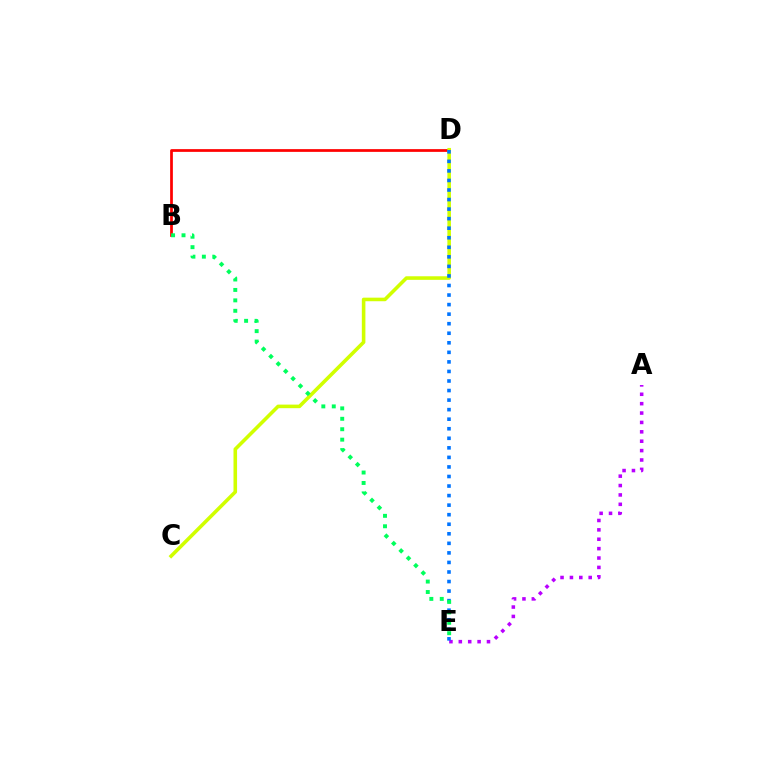{('B', 'D'): [{'color': '#ff0000', 'line_style': 'solid', 'thickness': 1.97}], ('C', 'D'): [{'color': '#d1ff00', 'line_style': 'solid', 'thickness': 2.58}], ('A', 'E'): [{'color': '#b900ff', 'line_style': 'dotted', 'thickness': 2.55}], ('D', 'E'): [{'color': '#0074ff', 'line_style': 'dotted', 'thickness': 2.59}], ('B', 'E'): [{'color': '#00ff5c', 'line_style': 'dotted', 'thickness': 2.83}]}